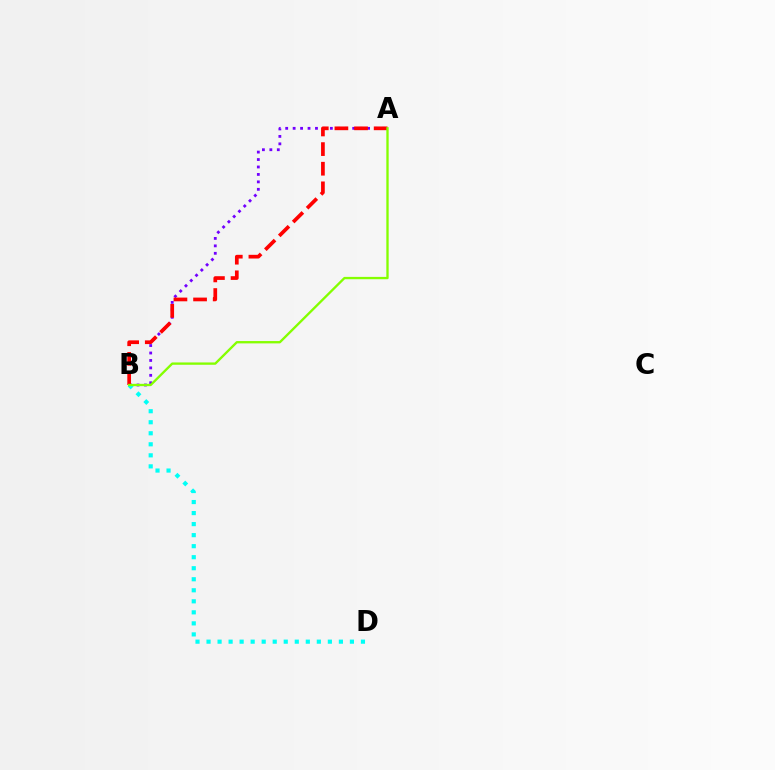{('A', 'B'): [{'color': '#7200ff', 'line_style': 'dotted', 'thickness': 2.02}, {'color': '#ff0000', 'line_style': 'dashed', 'thickness': 2.67}, {'color': '#84ff00', 'line_style': 'solid', 'thickness': 1.68}], ('B', 'D'): [{'color': '#00fff6', 'line_style': 'dotted', 'thickness': 3.0}]}